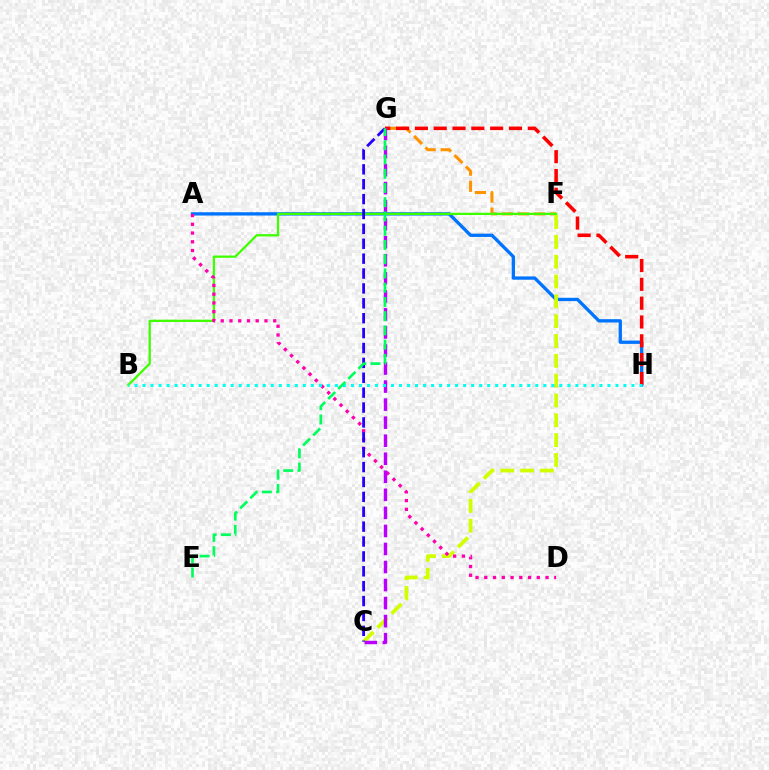{('A', 'H'): [{'color': '#0074ff', 'line_style': 'solid', 'thickness': 2.38}], ('F', 'G'): [{'color': '#ff9400', 'line_style': 'dashed', 'thickness': 2.19}], ('C', 'F'): [{'color': '#d1ff00', 'line_style': 'dashed', 'thickness': 2.69}], ('B', 'F'): [{'color': '#3dff00', 'line_style': 'solid', 'thickness': 1.63}], ('A', 'D'): [{'color': '#ff00ac', 'line_style': 'dotted', 'thickness': 2.38}], ('C', 'G'): [{'color': '#2500ff', 'line_style': 'dashed', 'thickness': 2.02}, {'color': '#b900ff', 'line_style': 'dashed', 'thickness': 2.45}], ('G', 'H'): [{'color': '#ff0000', 'line_style': 'dashed', 'thickness': 2.56}], ('B', 'H'): [{'color': '#00fff6', 'line_style': 'dotted', 'thickness': 2.18}], ('E', 'G'): [{'color': '#00ff5c', 'line_style': 'dashed', 'thickness': 1.93}]}